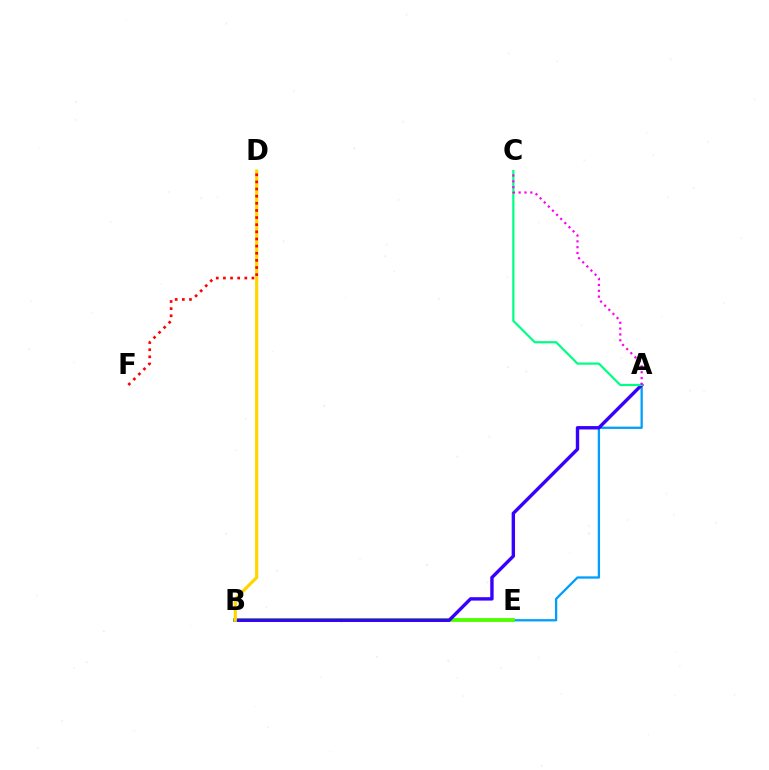{('A', 'E'): [{'color': '#009eff', 'line_style': 'solid', 'thickness': 1.64}], ('B', 'E'): [{'color': '#4fff00', 'line_style': 'solid', 'thickness': 2.77}], ('A', 'B'): [{'color': '#3700ff', 'line_style': 'solid', 'thickness': 2.44}], ('A', 'C'): [{'color': '#00ff86', 'line_style': 'solid', 'thickness': 1.59}, {'color': '#ff00ed', 'line_style': 'dotted', 'thickness': 1.58}], ('B', 'D'): [{'color': '#ffd500', 'line_style': 'solid', 'thickness': 2.29}], ('D', 'F'): [{'color': '#ff0000', 'line_style': 'dotted', 'thickness': 1.94}]}